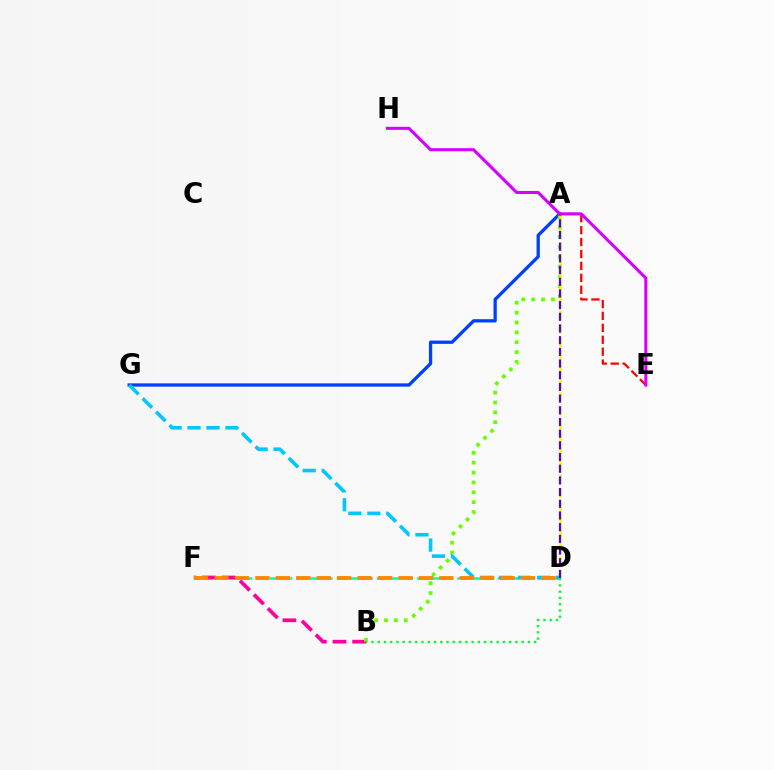{('D', 'F'): [{'color': '#00ffaf', 'line_style': 'dashed', 'thickness': 1.82}, {'color': '#ff8800', 'line_style': 'dashed', 'thickness': 2.78}], ('A', 'G'): [{'color': '#003fff', 'line_style': 'solid', 'thickness': 2.36}], ('B', 'F'): [{'color': '#ff00a0', 'line_style': 'dashed', 'thickness': 2.67}], ('A', 'B'): [{'color': '#66ff00', 'line_style': 'dotted', 'thickness': 2.69}], ('D', 'G'): [{'color': '#00c7ff', 'line_style': 'dashed', 'thickness': 2.58}], ('A', 'E'): [{'color': '#ff0000', 'line_style': 'dashed', 'thickness': 1.62}], ('A', 'D'): [{'color': '#eeff00', 'line_style': 'dashed', 'thickness': 1.86}, {'color': '#4f00ff', 'line_style': 'dashed', 'thickness': 1.59}], ('B', 'D'): [{'color': '#00ff27', 'line_style': 'dotted', 'thickness': 1.7}], ('E', 'H'): [{'color': '#d600ff', 'line_style': 'solid', 'thickness': 2.2}]}